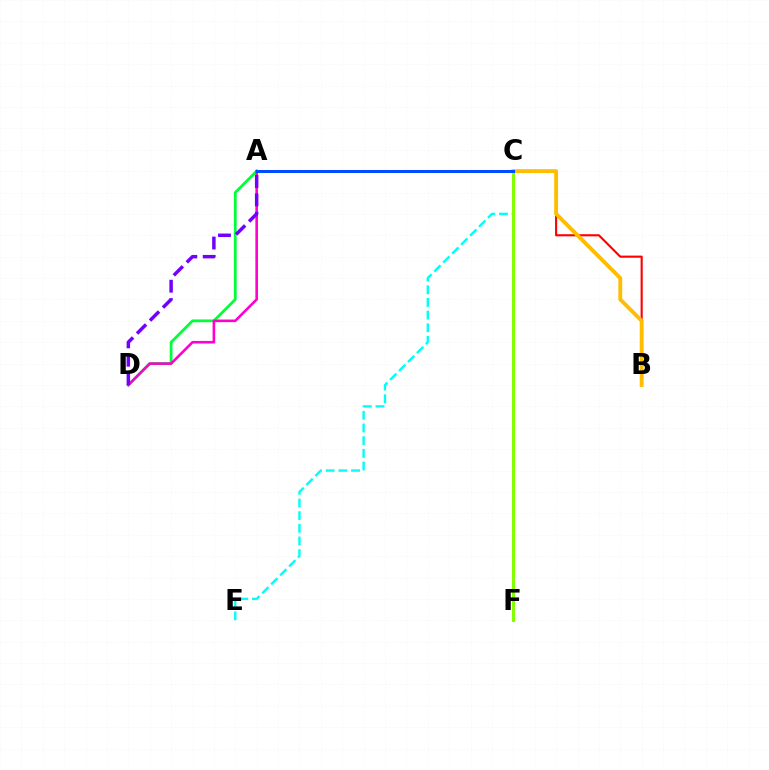{('A', 'D'): [{'color': '#00ff39', 'line_style': 'solid', 'thickness': 1.99}, {'color': '#ff00cf', 'line_style': 'solid', 'thickness': 1.87}, {'color': '#7200ff', 'line_style': 'dashed', 'thickness': 2.49}], ('B', 'C'): [{'color': '#ff0000', 'line_style': 'solid', 'thickness': 1.53}, {'color': '#ffbd00', 'line_style': 'solid', 'thickness': 2.78}], ('C', 'E'): [{'color': '#00fff6', 'line_style': 'dashed', 'thickness': 1.72}], ('C', 'F'): [{'color': '#84ff00', 'line_style': 'solid', 'thickness': 2.17}], ('A', 'C'): [{'color': '#004bff', 'line_style': 'solid', 'thickness': 2.16}]}